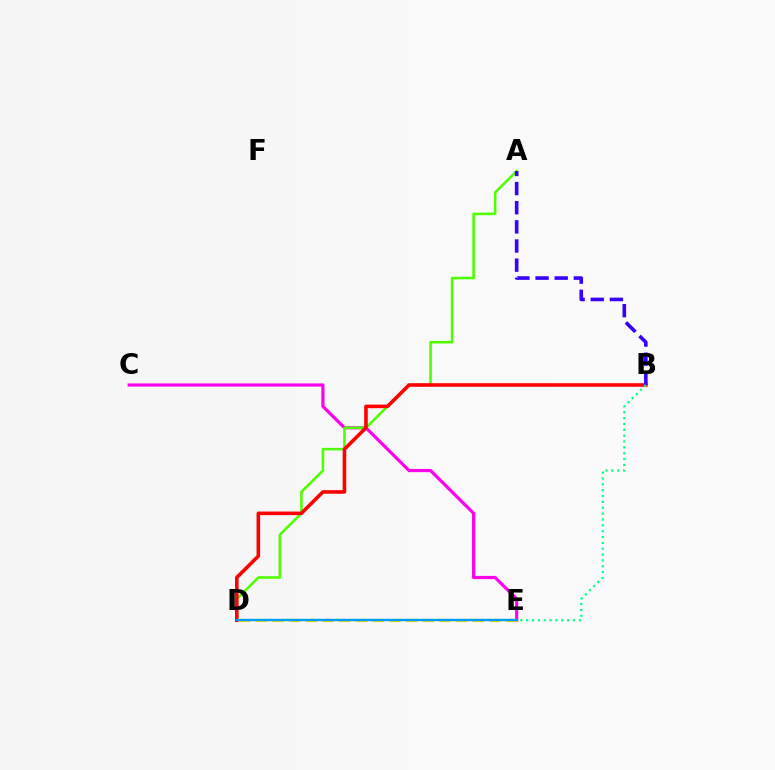{('C', 'E'): [{'color': '#ff00ed', 'line_style': 'solid', 'thickness': 2.29}], ('A', 'D'): [{'color': '#4fff00', 'line_style': 'solid', 'thickness': 1.85}], ('B', 'D'): [{'color': '#ff0000', 'line_style': 'solid', 'thickness': 2.57}], ('A', 'B'): [{'color': '#3700ff', 'line_style': 'dashed', 'thickness': 2.6}], ('B', 'E'): [{'color': '#00ff86', 'line_style': 'dotted', 'thickness': 1.59}], ('D', 'E'): [{'color': '#ffd500', 'line_style': 'dashed', 'thickness': 2.27}, {'color': '#009eff', 'line_style': 'solid', 'thickness': 1.72}]}